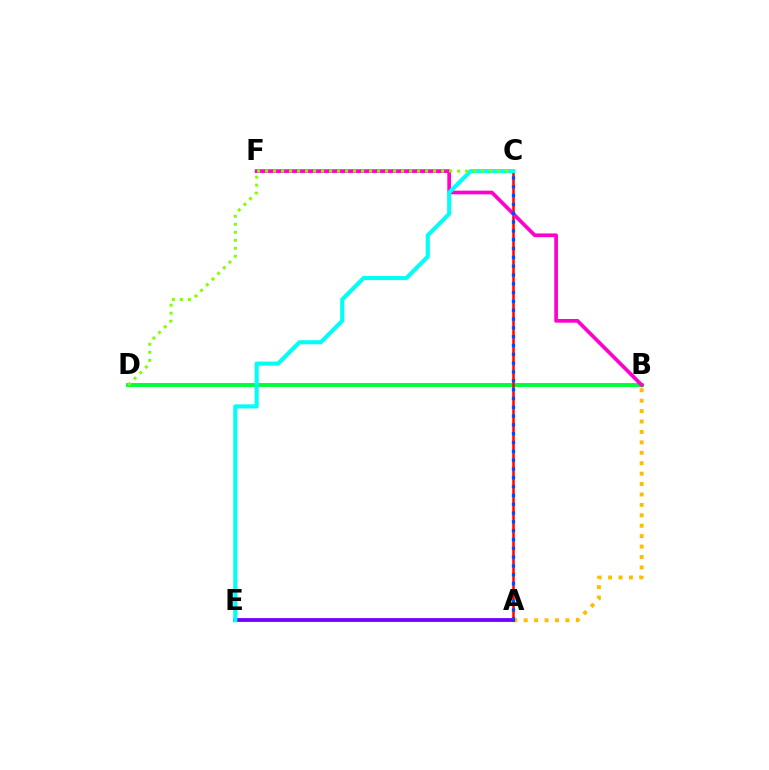{('B', 'D'): [{'color': '#00ff39', 'line_style': 'solid', 'thickness': 2.81}], ('A', 'B'): [{'color': '#ffbd00', 'line_style': 'dotted', 'thickness': 2.83}], ('A', 'C'): [{'color': '#ff0000', 'line_style': 'solid', 'thickness': 1.8}, {'color': '#004bff', 'line_style': 'dotted', 'thickness': 2.4}], ('A', 'E'): [{'color': '#7200ff', 'line_style': 'solid', 'thickness': 2.74}], ('B', 'F'): [{'color': '#ff00cf', 'line_style': 'solid', 'thickness': 2.67}], ('C', 'E'): [{'color': '#00fff6', 'line_style': 'solid', 'thickness': 2.93}], ('C', 'D'): [{'color': '#84ff00', 'line_style': 'dotted', 'thickness': 2.17}]}